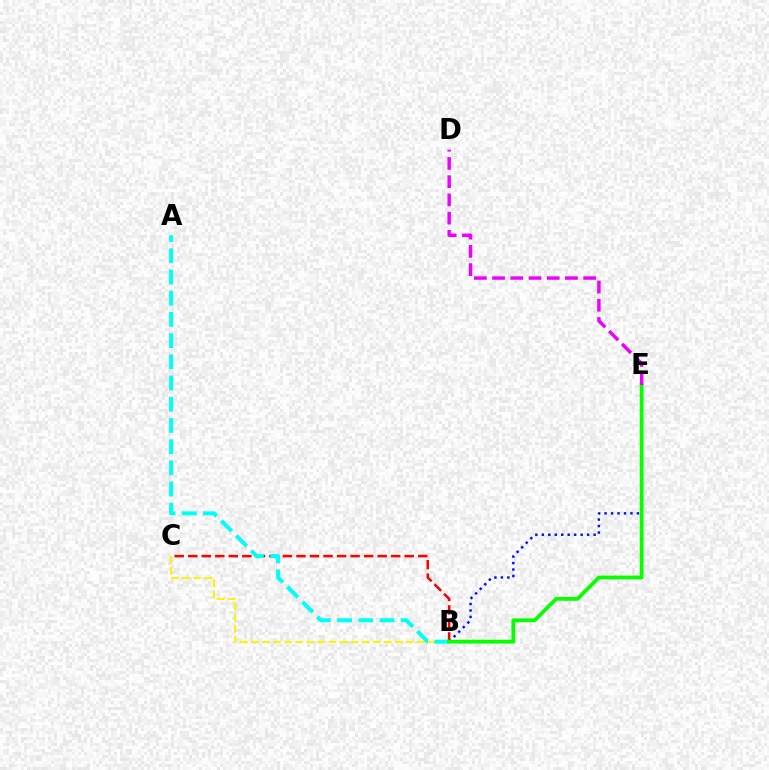{('B', 'C'): [{'color': '#ff0000', 'line_style': 'dashed', 'thickness': 1.84}, {'color': '#fcf500', 'line_style': 'dashed', 'thickness': 1.5}], ('B', 'E'): [{'color': '#0010ff', 'line_style': 'dotted', 'thickness': 1.76}, {'color': '#08ff00', 'line_style': 'solid', 'thickness': 2.73}], ('A', 'B'): [{'color': '#00fff6', 'line_style': 'dashed', 'thickness': 2.88}], ('D', 'E'): [{'color': '#ee00ff', 'line_style': 'dashed', 'thickness': 2.48}]}